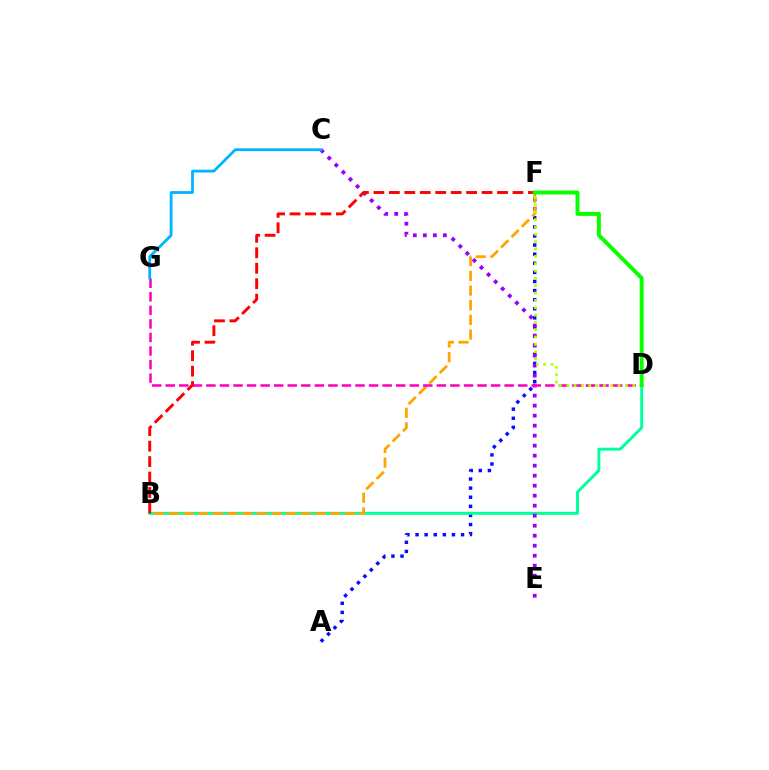{('A', 'F'): [{'color': '#0010ff', 'line_style': 'dotted', 'thickness': 2.47}], ('B', 'D'): [{'color': '#00ff9d', 'line_style': 'solid', 'thickness': 2.11}], ('C', 'E'): [{'color': '#9b00ff', 'line_style': 'dotted', 'thickness': 2.72}], ('B', 'F'): [{'color': '#ffa500', 'line_style': 'dashed', 'thickness': 1.99}, {'color': '#ff0000', 'line_style': 'dashed', 'thickness': 2.1}], ('D', 'G'): [{'color': '#ff00bd', 'line_style': 'dashed', 'thickness': 1.84}], ('D', 'F'): [{'color': '#b3ff00', 'line_style': 'dotted', 'thickness': 1.99}, {'color': '#08ff00', 'line_style': 'solid', 'thickness': 2.85}], ('C', 'G'): [{'color': '#00b5ff', 'line_style': 'solid', 'thickness': 2.01}]}